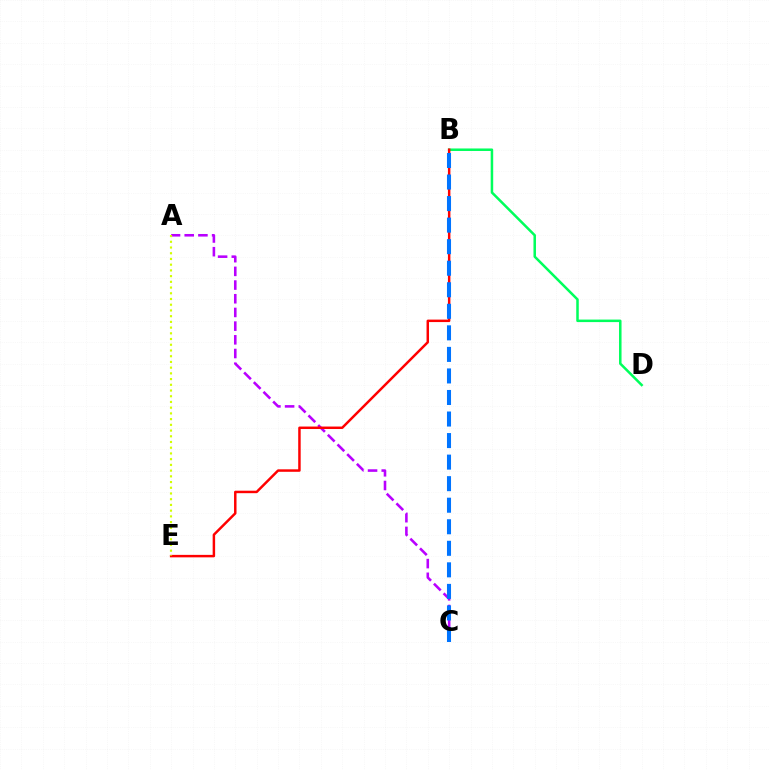{('B', 'D'): [{'color': '#00ff5c', 'line_style': 'solid', 'thickness': 1.81}], ('A', 'C'): [{'color': '#b900ff', 'line_style': 'dashed', 'thickness': 1.86}], ('B', 'E'): [{'color': '#ff0000', 'line_style': 'solid', 'thickness': 1.78}], ('A', 'E'): [{'color': '#d1ff00', 'line_style': 'dotted', 'thickness': 1.55}], ('B', 'C'): [{'color': '#0074ff', 'line_style': 'dashed', 'thickness': 2.93}]}